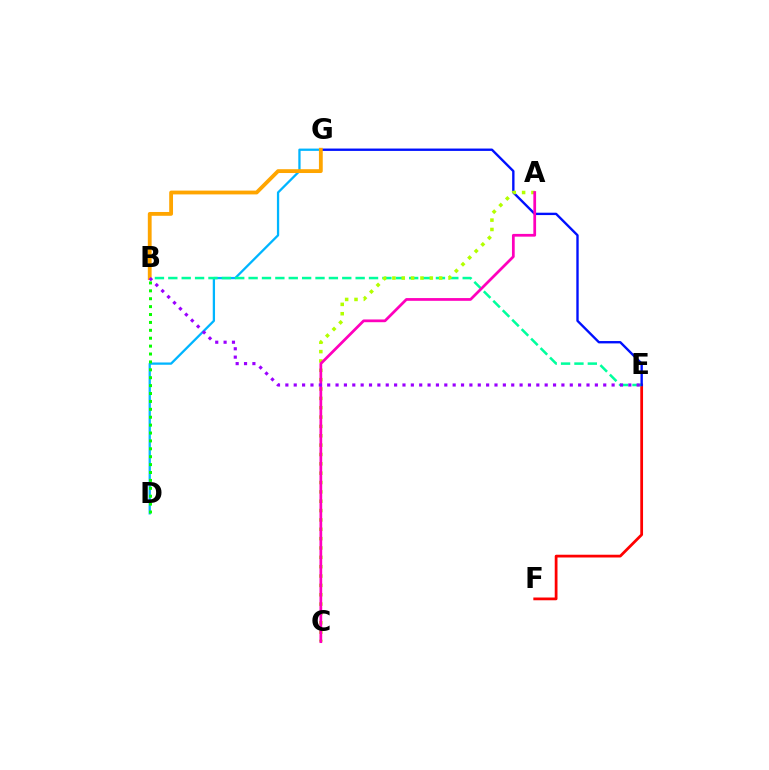{('D', 'G'): [{'color': '#00b5ff', 'line_style': 'solid', 'thickness': 1.64}], ('E', 'F'): [{'color': '#ff0000', 'line_style': 'solid', 'thickness': 1.99}], ('B', 'E'): [{'color': '#00ff9d', 'line_style': 'dashed', 'thickness': 1.82}, {'color': '#9b00ff', 'line_style': 'dotted', 'thickness': 2.27}], ('E', 'G'): [{'color': '#0010ff', 'line_style': 'solid', 'thickness': 1.71}], ('A', 'C'): [{'color': '#b3ff00', 'line_style': 'dotted', 'thickness': 2.54}, {'color': '#ff00bd', 'line_style': 'solid', 'thickness': 1.97}], ('B', 'G'): [{'color': '#ffa500', 'line_style': 'solid', 'thickness': 2.75}], ('B', 'D'): [{'color': '#08ff00', 'line_style': 'dotted', 'thickness': 2.15}]}